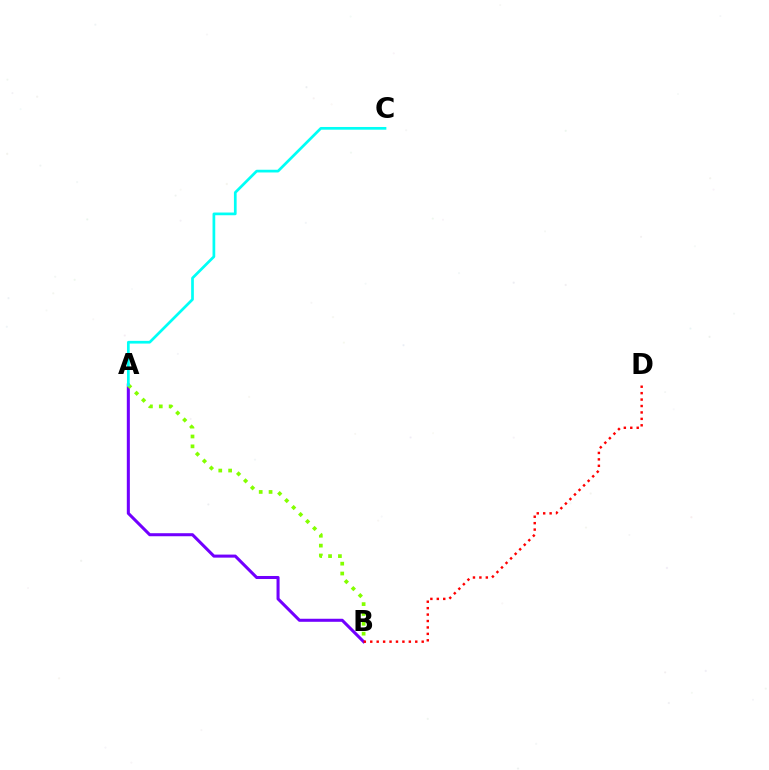{('A', 'B'): [{'color': '#7200ff', 'line_style': 'solid', 'thickness': 2.19}, {'color': '#84ff00', 'line_style': 'dotted', 'thickness': 2.68}], ('B', 'D'): [{'color': '#ff0000', 'line_style': 'dotted', 'thickness': 1.75}], ('A', 'C'): [{'color': '#00fff6', 'line_style': 'solid', 'thickness': 1.95}]}